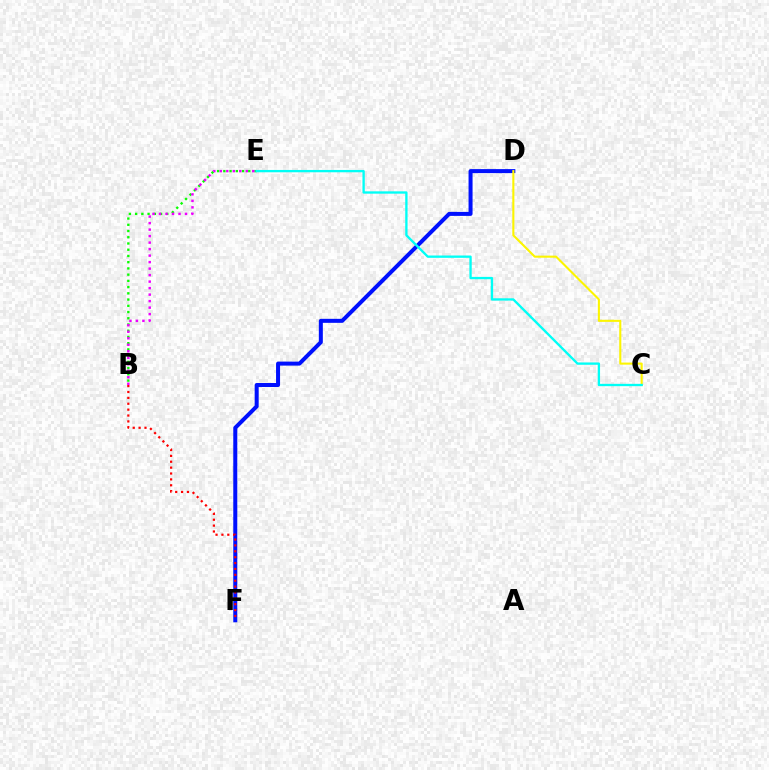{('B', 'E'): [{'color': '#08ff00', 'line_style': 'dotted', 'thickness': 1.69}, {'color': '#ee00ff', 'line_style': 'dotted', 'thickness': 1.77}], ('D', 'F'): [{'color': '#0010ff', 'line_style': 'solid', 'thickness': 2.89}], ('C', 'D'): [{'color': '#fcf500', 'line_style': 'solid', 'thickness': 1.51}], ('C', 'E'): [{'color': '#00fff6', 'line_style': 'solid', 'thickness': 1.67}], ('B', 'F'): [{'color': '#ff0000', 'line_style': 'dotted', 'thickness': 1.6}]}